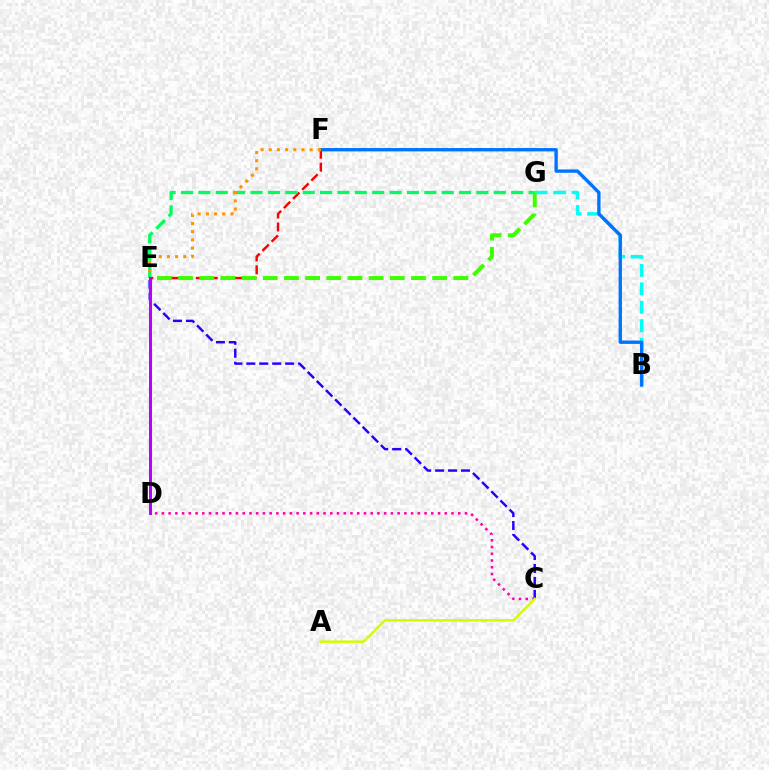{('E', 'F'): [{'color': '#ff0000', 'line_style': 'dashed', 'thickness': 1.76}, {'color': '#ff9400', 'line_style': 'dotted', 'thickness': 2.22}], ('C', 'D'): [{'color': '#ff00ac', 'line_style': 'dotted', 'thickness': 1.83}], ('C', 'E'): [{'color': '#2500ff', 'line_style': 'dashed', 'thickness': 1.76}], ('B', 'G'): [{'color': '#00fff6', 'line_style': 'dashed', 'thickness': 2.5}], ('B', 'F'): [{'color': '#0074ff', 'line_style': 'solid', 'thickness': 2.41}], ('E', 'G'): [{'color': '#3dff00', 'line_style': 'dashed', 'thickness': 2.88}, {'color': '#00ff5c', 'line_style': 'dashed', 'thickness': 2.36}], ('D', 'E'): [{'color': '#b900ff', 'line_style': 'solid', 'thickness': 2.14}], ('A', 'C'): [{'color': '#d1ff00', 'line_style': 'solid', 'thickness': 1.8}]}